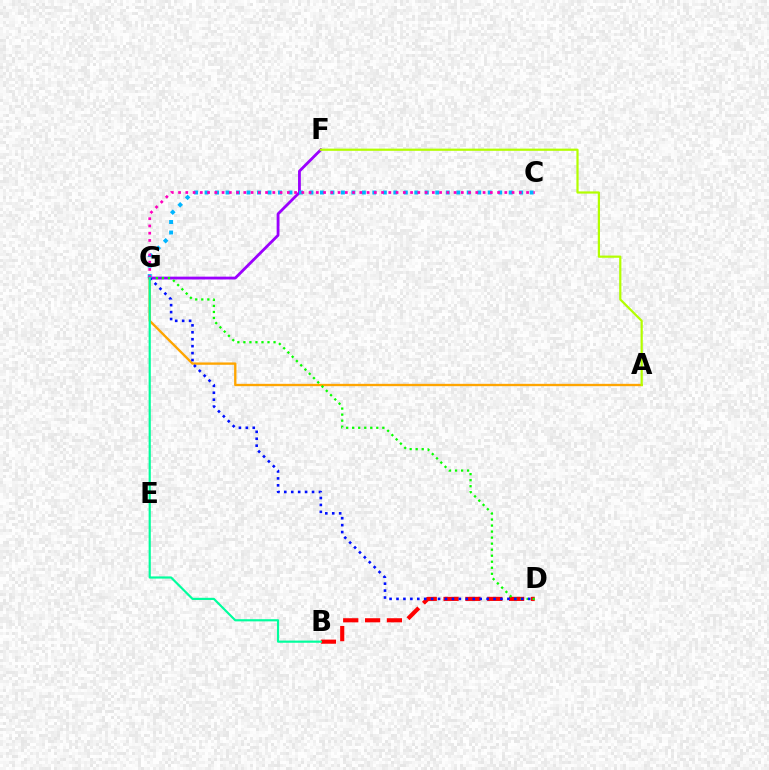{('B', 'D'): [{'color': '#ff0000', 'line_style': 'dashed', 'thickness': 2.97}], ('F', 'G'): [{'color': '#9b00ff', 'line_style': 'solid', 'thickness': 2.02}], ('A', 'G'): [{'color': '#ffa500', 'line_style': 'solid', 'thickness': 1.68}], ('D', 'G'): [{'color': '#08ff00', 'line_style': 'dotted', 'thickness': 1.64}, {'color': '#0010ff', 'line_style': 'dotted', 'thickness': 1.88}], ('C', 'G'): [{'color': '#00b5ff', 'line_style': 'dotted', 'thickness': 2.85}, {'color': '#ff00bd', 'line_style': 'dotted', 'thickness': 1.97}], ('A', 'F'): [{'color': '#b3ff00', 'line_style': 'solid', 'thickness': 1.59}], ('B', 'G'): [{'color': '#00ff9d', 'line_style': 'solid', 'thickness': 1.57}]}